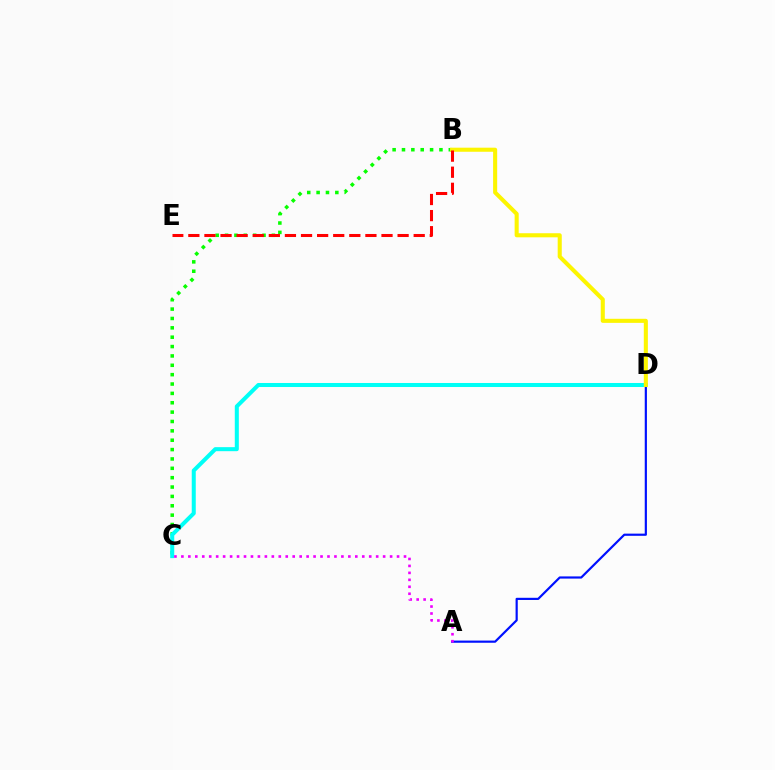{('B', 'C'): [{'color': '#08ff00', 'line_style': 'dotted', 'thickness': 2.54}], ('C', 'D'): [{'color': '#00fff6', 'line_style': 'solid', 'thickness': 2.9}], ('A', 'D'): [{'color': '#0010ff', 'line_style': 'solid', 'thickness': 1.57}], ('B', 'D'): [{'color': '#fcf500', 'line_style': 'solid', 'thickness': 2.93}], ('A', 'C'): [{'color': '#ee00ff', 'line_style': 'dotted', 'thickness': 1.89}], ('B', 'E'): [{'color': '#ff0000', 'line_style': 'dashed', 'thickness': 2.19}]}